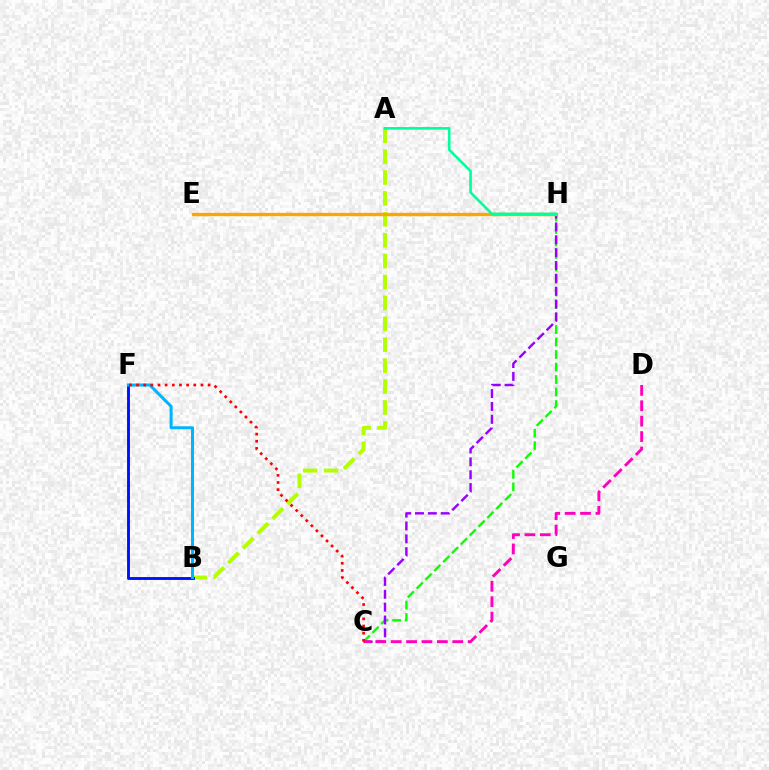{('A', 'B'): [{'color': '#b3ff00', 'line_style': 'dashed', 'thickness': 2.84}], ('B', 'F'): [{'color': '#0010ff', 'line_style': 'solid', 'thickness': 2.07}, {'color': '#00b5ff', 'line_style': 'solid', 'thickness': 2.19}], ('C', 'H'): [{'color': '#08ff00', 'line_style': 'dashed', 'thickness': 1.7}, {'color': '#9b00ff', 'line_style': 'dashed', 'thickness': 1.75}], ('E', 'H'): [{'color': '#ffa500', 'line_style': 'solid', 'thickness': 2.41}], ('C', 'D'): [{'color': '#ff00bd', 'line_style': 'dashed', 'thickness': 2.09}], ('A', 'H'): [{'color': '#00ff9d', 'line_style': 'solid', 'thickness': 1.9}], ('C', 'F'): [{'color': '#ff0000', 'line_style': 'dotted', 'thickness': 1.94}]}